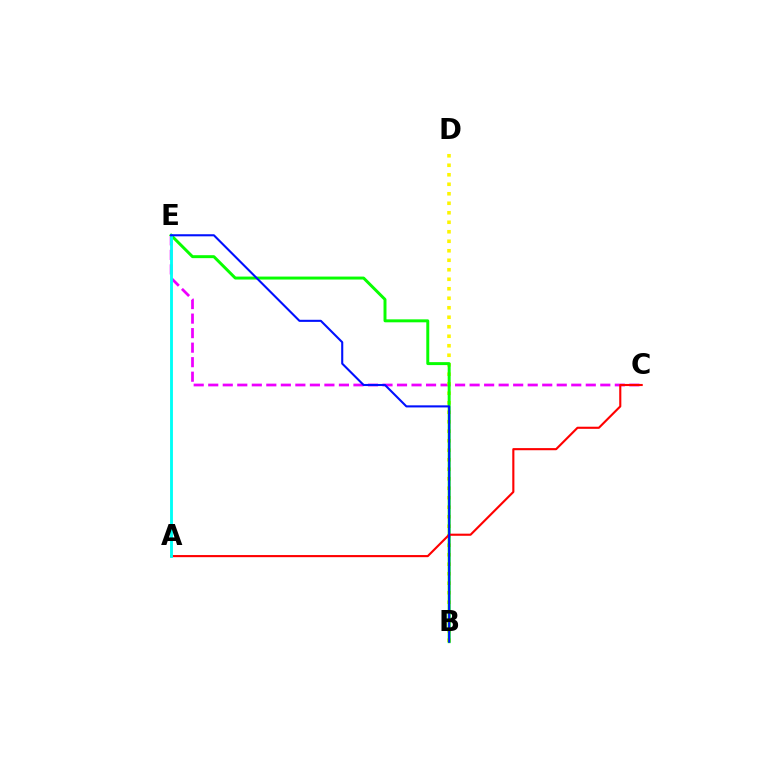{('C', 'E'): [{'color': '#ee00ff', 'line_style': 'dashed', 'thickness': 1.97}], ('B', 'D'): [{'color': '#fcf500', 'line_style': 'dotted', 'thickness': 2.58}], ('B', 'E'): [{'color': '#08ff00', 'line_style': 'solid', 'thickness': 2.13}, {'color': '#0010ff', 'line_style': 'solid', 'thickness': 1.5}], ('A', 'C'): [{'color': '#ff0000', 'line_style': 'solid', 'thickness': 1.53}], ('A', 'E'): [{'color': '#00fff6', 'line_style': 'solid', 'thickness': 2.06}]}